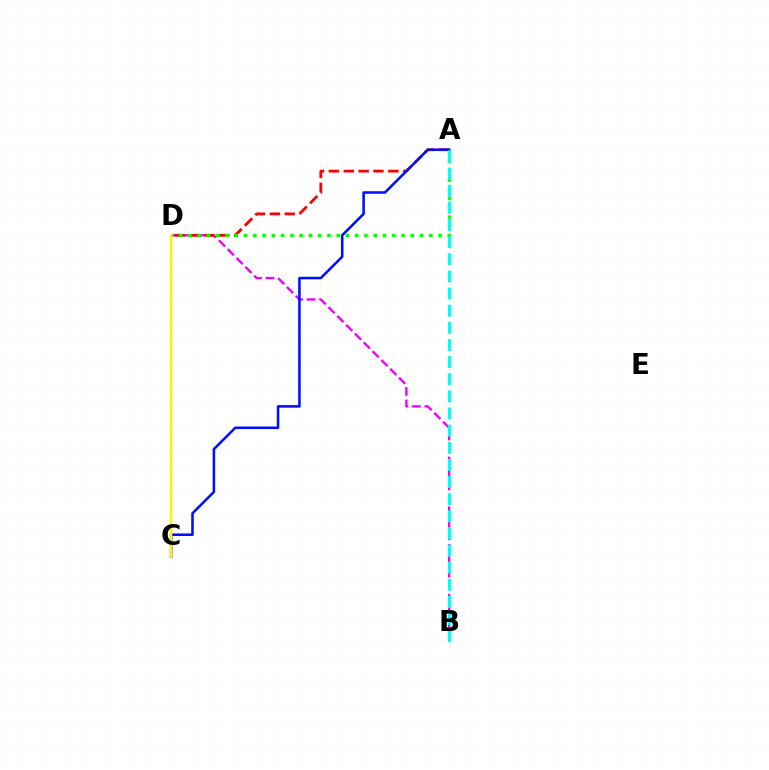{('B', 'D'): [{'color': '#ee00ff', 'line_style': 'dashed', 'thickness': 1.69}], ('A', 'D'): [{'color': '#ff0000', 'line_style': 'dashed', 'thickness': 2.02}, {'color': '#08ff00', 'line_style': 'dotted', 'thickness': 2.52}], ('A', 'C'): [{'color': '#0010ff', 'line_style': 'solid', 'thickness': 1.84}], ('C', 'D'): [{'color': '#fcf500', 'line_style': 'solid', 'thickness': 1.79}], ('A', 'B'): [{'color': '#00fff6', 'line_style': 'dashed', 'thickness': 2.33}]}